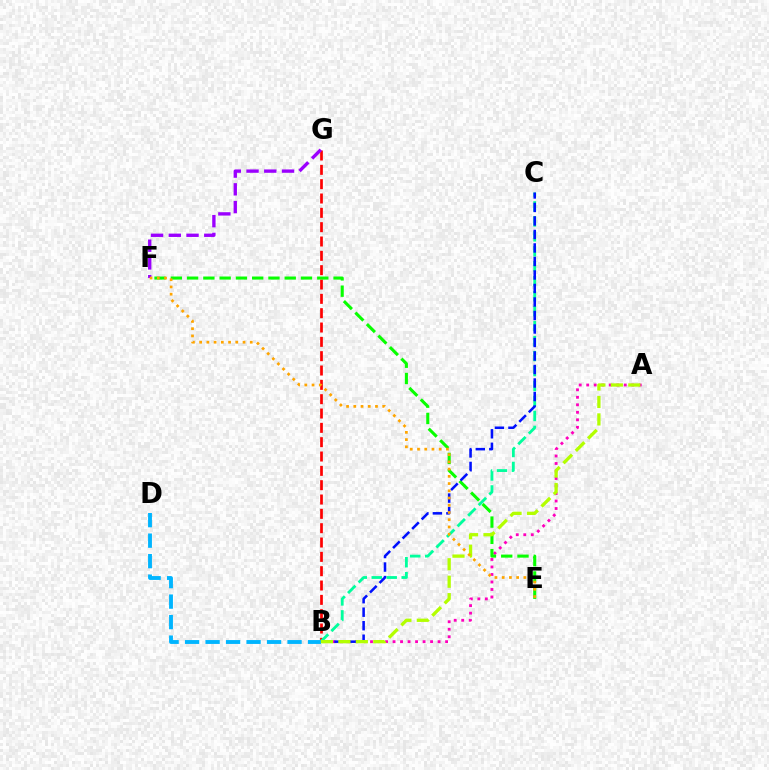{('A', 'B'): [{'color': '#ff00bd', 'line_style': 'dotted', 'thickness': 2.04}, {'color': '#b3ff00', 'line_style': 'dashed', 'thickness': 2.37}], ('B', 'G'): [{'color': '#ff0000', 'line_style': 'dashed', 'thickness': 1.95}], ('E', 'F'): [{'color': '#08ff00', 'line_style': 'dashed', 'thickness': 2.21}, {'color': '#ffa500', 'line_style': 'dotted', 'thickness': 1.96}], ('F', 'G'): [{'color': '#9b00ff', 'line_style': 'dashed', 'thickness': 2.41}], ('B', 'C'): [{'color': '#00ff9d', 'line_style': 'dashed', 'thickness': 2.03}, {'color': '#0010ff', 'line_style': 'dashed', 'thickness': 1.83}], ('B', 'D'): [{'color': '#00b5ff', 'line_style': 'dashed', 'thickness': 2.78}]}